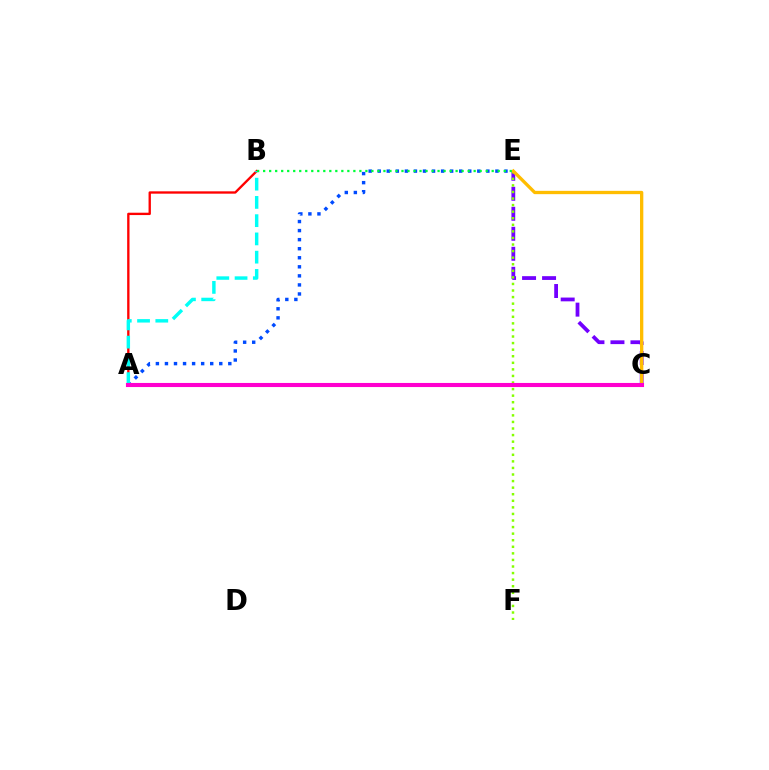{('C', 'E'): [{'color': '#7200ff', 'line_style': 'dashed', 'thickness': 2.72}, {'color': '#ffbd00', 'line_style': 'solid', 'thickness': 2.38}], ('A', 'E'): [{'color': '#004bff', 'line_style': 'dotted', 'thickness': 2.46}], ('E', 'F'): [{'color': '#84ff00', 'line_style': 'dotted', 'thickness': 1.79}], ('A', 'B'): [{'color': '#ff0000', 'line_style': 'solid', 'thickness': 1.69}, {'color': '#00fff6', 'line_style': 'dashed', 'thickness': 2.48}], ('B', 'E'): [{'color': '#00ff39', 'line_style': 'dotted', 'thickness': 1.63}], ('A', 'C'): [{'color': '#ff00cf', 'line_style': 'solid', 'thickness': 2.95}]}